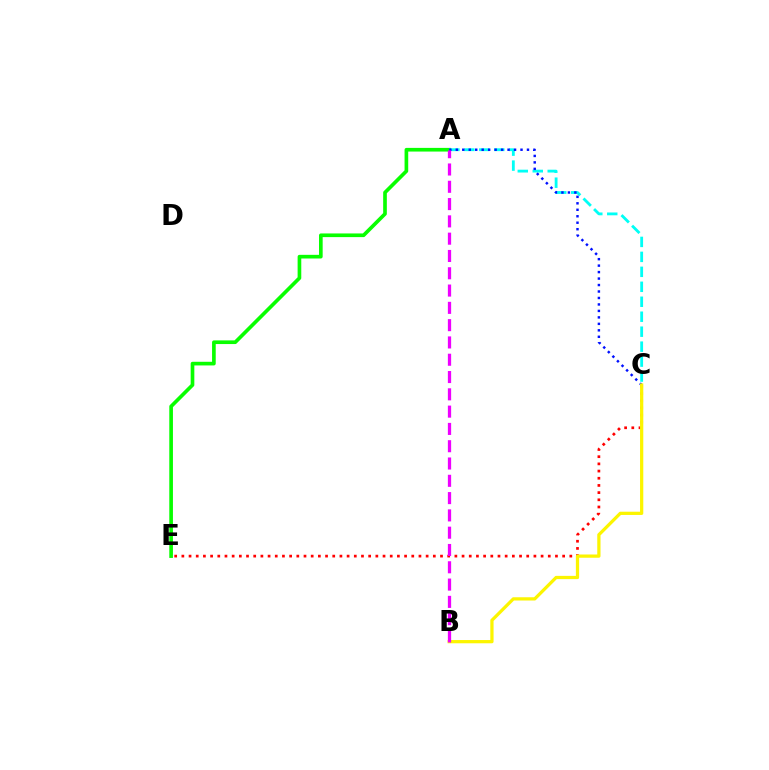{('A', 'E'): [{'color': '#08ff00', 'line_style': 'solid', 'thickness': 2.64}], ('C', 'E'): [{'color': '#ff0000', 'line_style': 'dotted', 'thickness': 1.95}], ('A', 'C'): [{'color': '#00fff6', 'line_style': 'dashed', 'thickness': 2.03}, {'color': '#0010ff', 'line_style': 'dotted', 'thickness': 1.76}], ('B', 'C'): [{'color': '#fcf500', 'line_style': 'solid', 'thickness': 2.34}], ('A', 'B'): [{'color': '#ee00ff', 'line_style': 'dashed', 'thickness': 2.35}]}